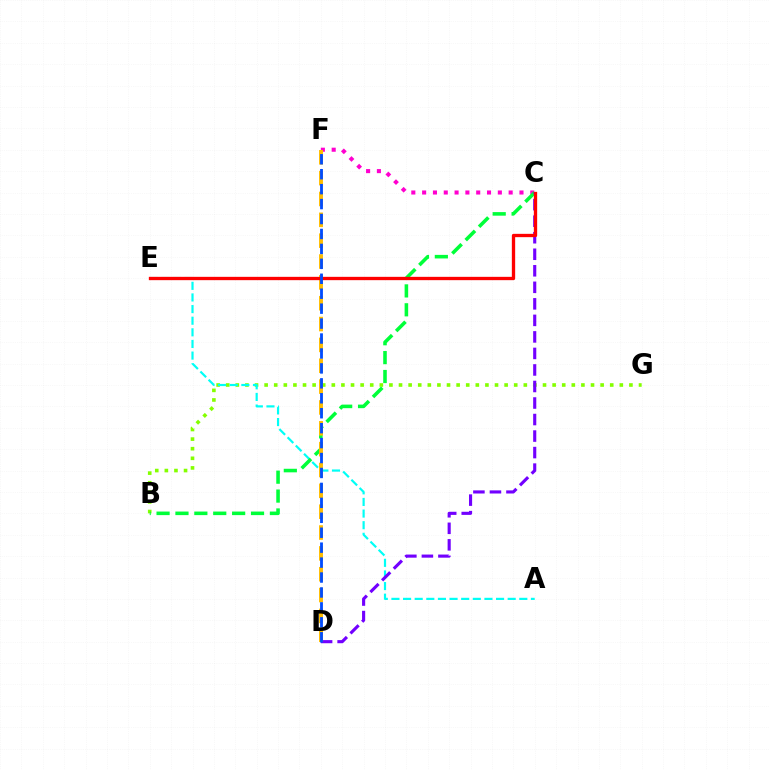{('C', 'F'): [{'color': '#ff00cf', 'line_style': 'dotted', 'thickness': 2.94}], ('B', 'G'): [{'color': '#84ff00', 'line_style': 'dotted', 'thickness': 2.61}], ('A', 'E'): [{'color': '#00fff6', 'line_style': 'dashed', 'thickness': 1.58}], ('B', 'C'): [{'color': '#00ff39', 'line_style': 'dashed', 'thickness': 2.57}], ('C', 'D'): [{'color': '#7200ff', 'line_style': 'dashed', 'thickness': 2.25}], ('D', 'F'): [{'color': '#ffbd00', 'line_style': 'dashed', 'thickness': 2.83}, {'color': '#004bff', 'line_style': 'dashed', 'thickness': 2.03}], ('C', 'E'): [{'color': '#ff0000', 'line_style': 'solid', 'thickness': 2.39}]}